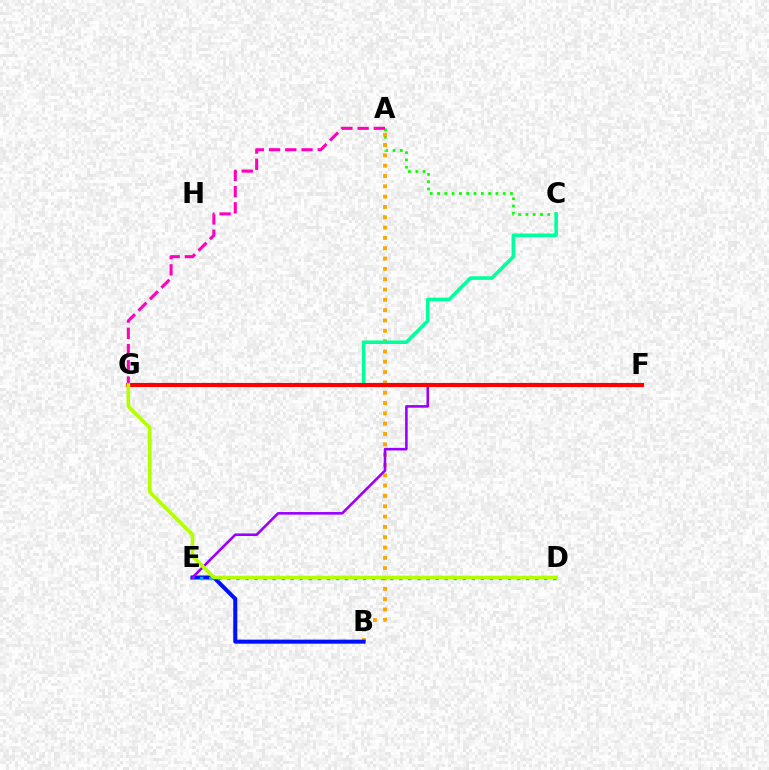{('A', 'C'): [{'color': '#08ff00', 'line_style': 'dotted', 'thickness': 1.98}], ('A', 'B'): [{'color': '#ffa500', 'line_style': 'dotted', 'thickness': 2.8}], ('C', 'G'): [{'color': '#00ff9d', 'line_style': 'solid', 'thickness': 2.56}], ('A', 'G'): [{'color': '#ff00bd', 'line_style': 'dashed', 'thickness': 2.21}], ('B', 'E'): [{'color': '#0010ff', 'line_style': 'solid', 'thickness': 2.9}], ('E', 'F'): [{'color': '#9b00ff', 'line_style': 'solid', 'thickness': 1.87}], ('D', 'E'): [{'color': '#00b5ff', 'line_style': 'dotted', 'thickness': 2.46}], ('F', 'G'): [{'color': '#ff0000', 'line_style': 'solid', 'thickness': 2.98}], ('D', 'G'): [{'color': '#b3ff00', 'line_style': 'solid', 'thickness': 2.62}]}